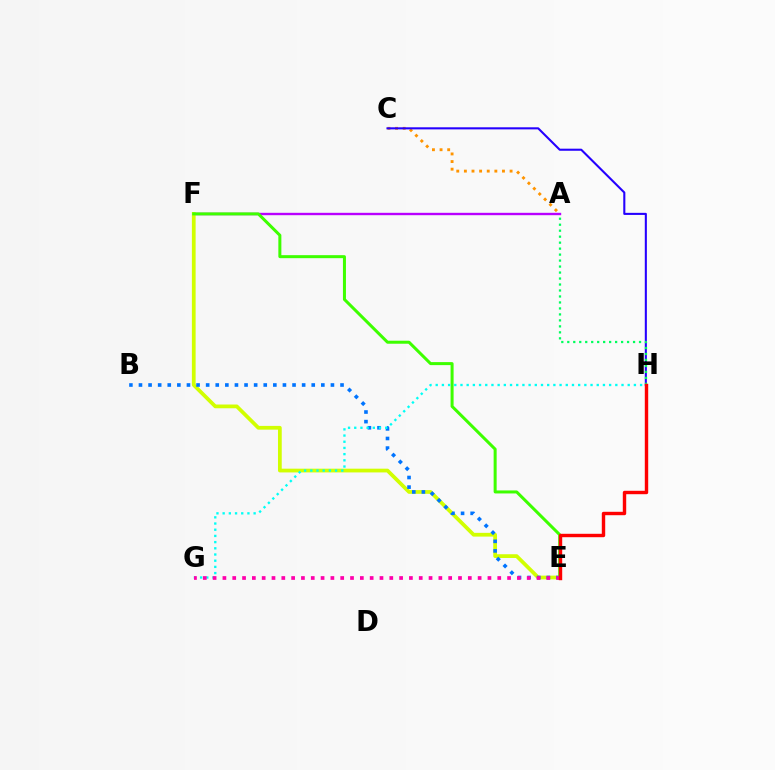{('A', 'C'): [{'color': '#ff9400', 'line_style': 'dotted', 'thickness': 2.07}], ('A', 'F'): [{'color': '#b900ff', 'line_style': 'solid', 'thickness': 1.71}], ('E', 'F'): [{'color': '#d1ff00', 'line_style': 'solid', 'thickness': 2.7}, {'color': '#3dff00', 'line_style': 'solid', 'thickness': 2.17}], ('B', 'E'): [{'color': '#0074ff', 'line_style': 'dotted', 'thickness': 2.61}], ('G', 'H'): [{'color': '#00fff6', 'line_style': 'dotted', 'thickness': 1.68}], ('E', 'G'): [{'color': '#ff00ac', 'line_style': 'dotted', 'thickness': 2.67}], ('C', 'H'): [{'color': '#2500ff', 'line_style': 'solid', 'thickness': 1.5}], ('A', 'H'): [{'color': '#00ff5c', 'line_style': 'dotted', 'thickness': 1.62}], ('E', 'H'): [{'color': '#ff0000', 'line_style': 'solid', 'thickness': 2.46}]}